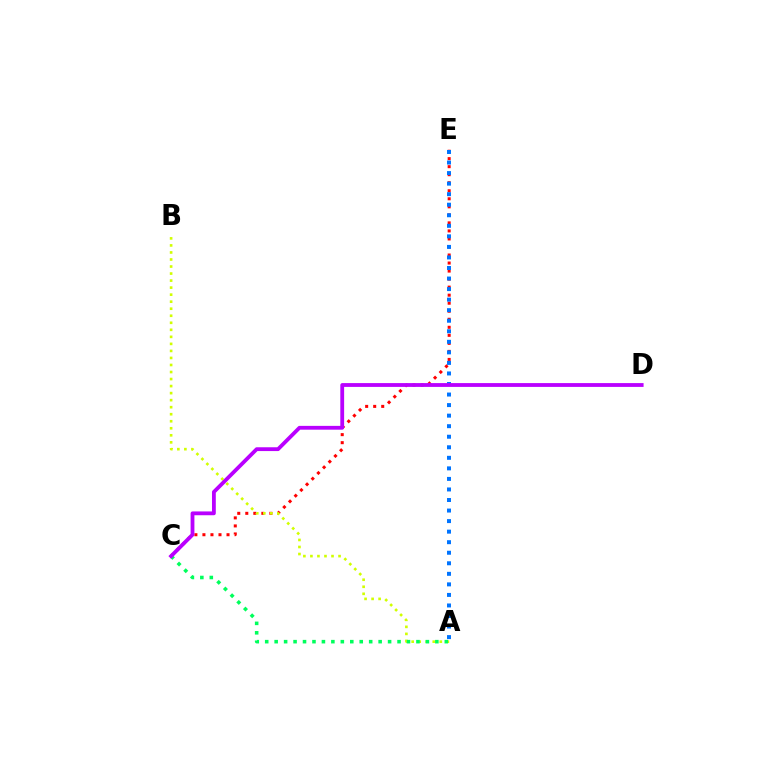{('C', 'E'): [{'color': '#ff0000', 'line_style': 'dotted', 'thickness': 2.18}], ('A', 'B'): [{'color': '#d1ff00', 'line_style': 'dotted', 'thickness': 1.91}], ('A', 'C'): [{'color': '#00ff5c', 'line_style': 'dotted', 'thickness': 2.57}], ('A', 'E'): [{'color': '#0074ff', 'line_style': 'dotted', 'thickness': 2.87}], ('C', 'D'): [{'color': '#b900ff', 'line_style': 'solid', 'thickness': 2.74}]}